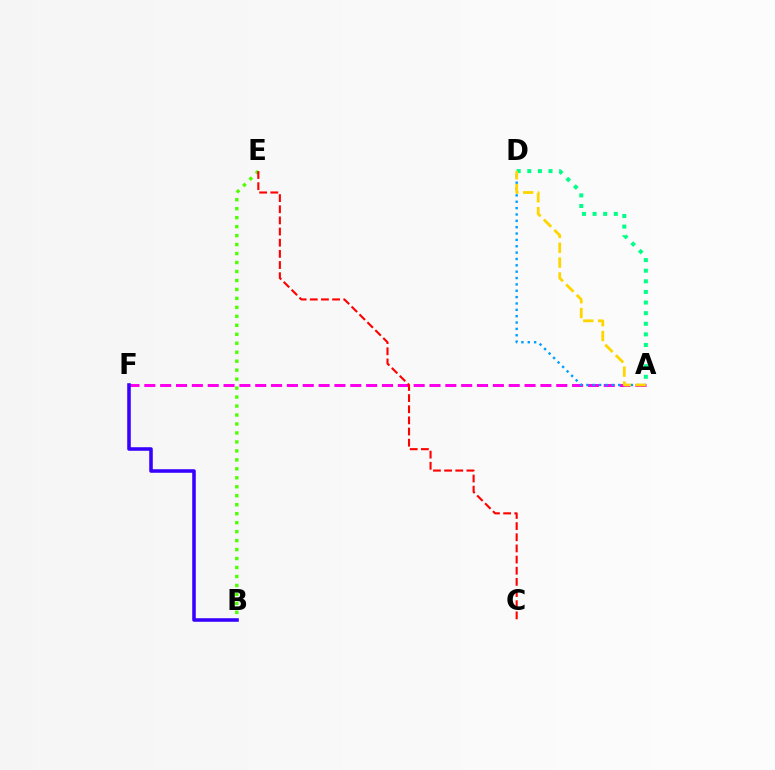{('B', 'E'): [{'color': '#4fff00', 'line_style': 'dotted', 'thickness': 2.44}], ('A', 'F'): [{'color': '#ff00ed', 'line_style': 'dashed', 'thickness': 2.15}], ('C', 'E'): [{'color': '#ff0000', 'line_style': 'dashed', 'thickness': 1.52}], ('A', 'D'): [{'color': '#00ff86', 'line_style': 'dotted', 'thickness': 2.88}, {'color': '#009eff', 'line_style': 'dotted', 'thickness': 1.73}, {'color': '#ffd500', 'line_style': 'dashed', 'thickness': 2.02}], ('B', 'F'): [{'color': '#3700ff', 'line_style': 'solid', 'thickness': 2.55}]}